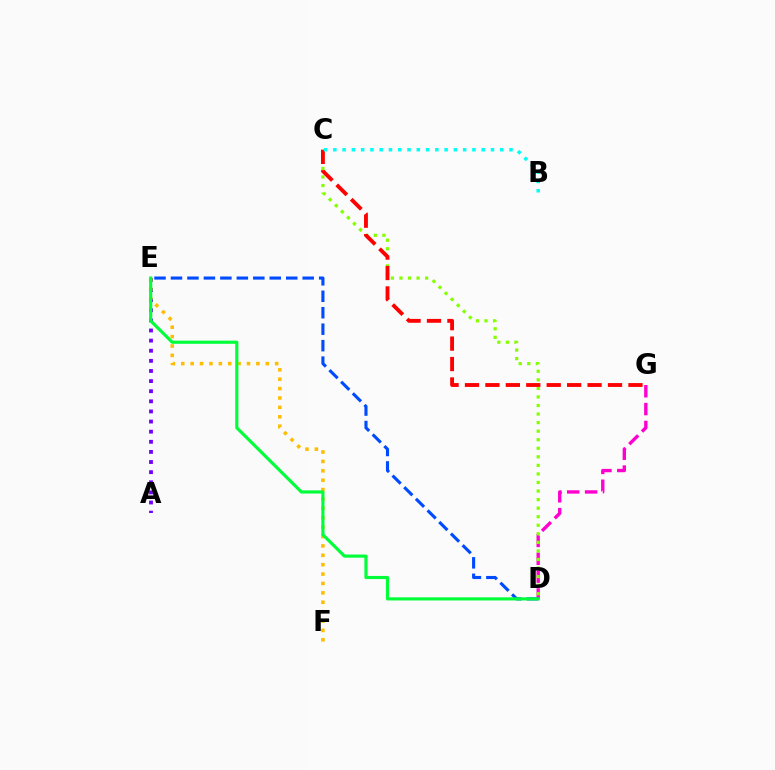{('A', 'E'): [{'color': '#7200ff', 'line_style': 'dotted', 'thickness': 2.75}], ('D', 'G'): [{'color': '#ff00cf', 'line_style': 'dashed', 'thickness': 2.43}], ('C', 'D'): [{'color': '#84ff00', 'line_style': 'dotted', 'thickness': 2.32}], ('E', 'F'): [{'color': '#ffbd00', 'line_style': 'dotted', 'thickness': 2.55}], ('C', 'G'): [{'color': '#ff0000', 'line_style': 'dashed', 'thickness': 2.78}], ('D', 'E'): [{'color': '#004bff', 'line_style': 'dashed', 'thickness': 2.24}, {'color': '#00ff39', 'line_style': 'solid', 'thickness': 2.27}], ('B', 'C'): [{'color': '#00fff6', 'line_style': 'dotted', 'thickness': 2.52}]}